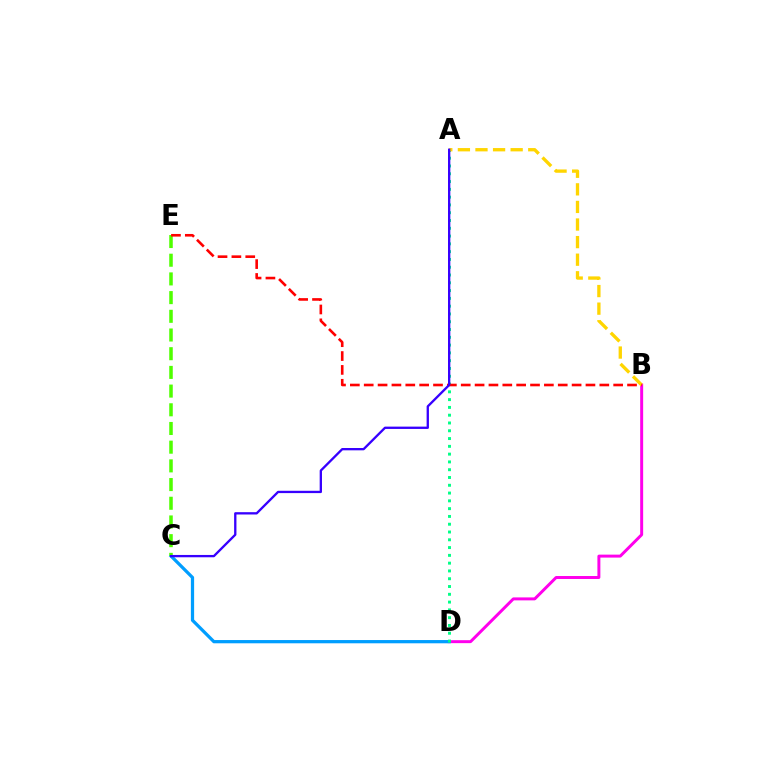{('B', 'D'): [{'color': '#ff00ed', 'line_style': 'solid', 'thickness': 2.13}], ('C', 'D'): [{'color': '#009eff', 'line_style': 'solid', 'thickness': 2.33}], ('C', 'E'): [{'color': '#4fff00', 'line_style': 'dashed', 'thickness': 2.54}], ('A', 'D'): [{'color': '#00ff86', 'line_style': 'dotted', 'thickness': 2.12}], ('A', 'B'): [{'color': '#ffd500', 'line_style': 'dashed', 'thickness': 2.39}], ('B', 'E'): [{'color': '#ff0000', 'line_style': 'dashed', 'thickness': 1.88}], ('A', 'C'): [{'color': '#3700ff', 'line_style': 'solid', 'thickness': 1.67}]}